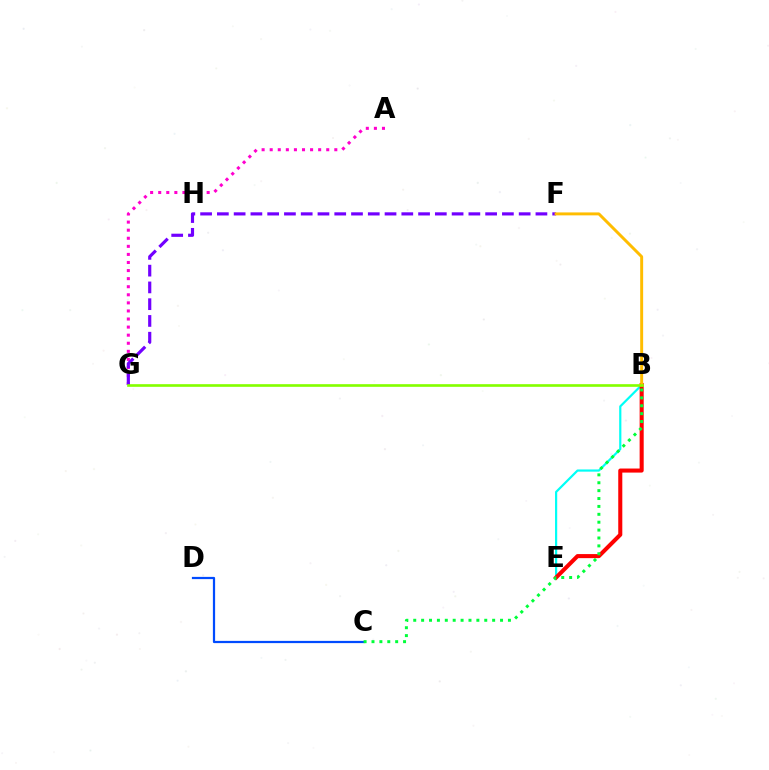{('B', 'E'): [{'color': '#00fff6', 'line_style': 'solid', 'thickness': 1.58}, {'color': '#ff0000', 'line_style': 'solid', 'thickness': 2.92}], ('A', 'G'): [{'color': '#ff00cf', 'line_style': 'dotted', 'thickness': 2.19}], ('C', 'D'): [{'color': '#004bff', 'line_style': 'solid', 'thickness': 1.61}], ('B', 'C'): [{'color': '#00ff39', 'line_style': 'dotted', 'thickness': 2.14}], ('F', 'G'): [{'color': '#7200ff', 'line_style': 'dashed', 'thickness': 2.28}], ('B', 'F'): [{'color': '#ffbd00', 'line_style': 'solid', 'thickness': 2.12}], ('B', 'G'): [{'color': '#84ff00', 'line_style': 'solid', 'thickness': 1.91}]}